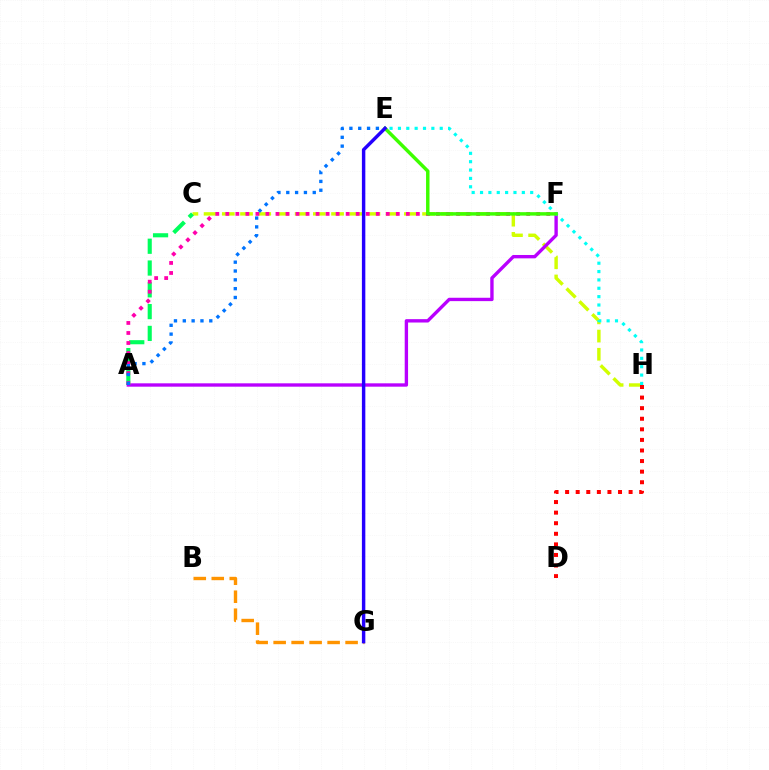{('C', 'H'): [{'color': '#d1ff00', 'line_style': 'dashed', 'thickness': 2.47}], ('A', 'F'): [{'color': '#b900ff', 'line_style': 'solid', 'thickness': 2.42}, {'color': '#ff00ac', 'line_style': 'dotted', 'thickness': 2.72}], ('D', 'H'): [{'color': '#ff0000', 'line_style': 'dotted', 'thickness': 2.88}], ('A', 'C'): [{'color': '#00ff5c', 'line_style': 'dashed', 'thickness': 2.96}], ('B', 'G'): [{'color': '#ff9400', 'line_style': 'dashed', 'thickness': 2.44}], ('E', 'H'): [{'color': '#00fff6', 'line_style': 'dotted', 'thickness': 2.27}], ('A', 'E'): [{'color': '#0074ff', 'line_style': 'dotted', 'thickness': 2.4}], ('E', 'F'): [{'color': '#3dff00', 'line_style': 'solid', 'thickness': 2.49}], ('E', 'G'): [{'color': '#2500ff', 'line_style': 'solid', 'thickness': 2.47}]}